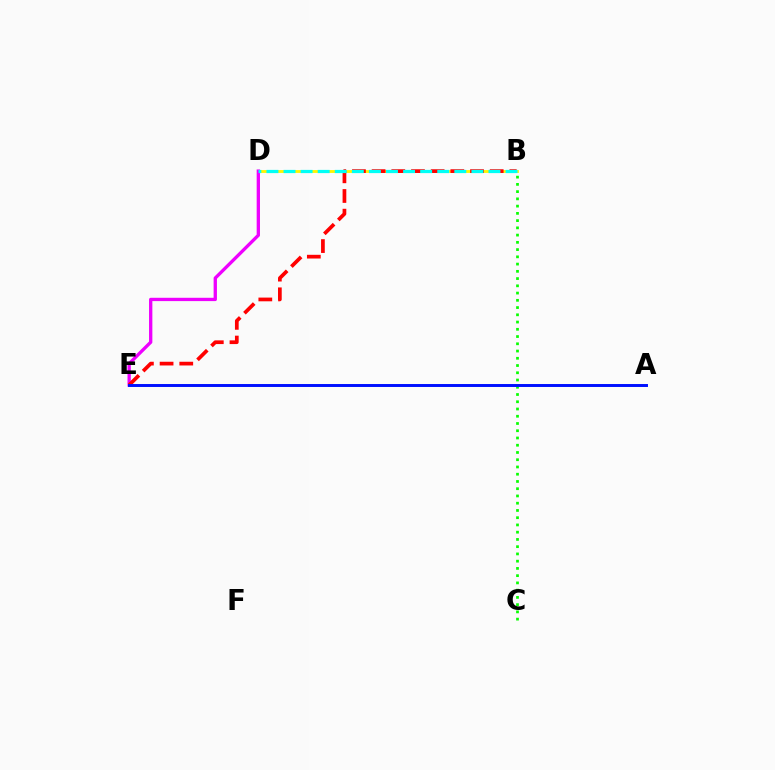{('B', 'D'): [{'color': '#fcf500', 'line_style': 'solid', 'thickness': 2.04}, {'color': '#00fff6', 'line_style': 'dashed', 'thickness': 2.32}], ('B', 'C'): [{'color': '#08ff00', 'line_style': 'dotted', 'thickness': 1.97}], ('D', 'E'): [{'color': '#ee00ff', 'line_style': 'solid', 'thickness': 2.39}], ('B', 'E'): [{'color': '#ff0000', 'line_style': 'dashed', 'thickness': 2.67}], ('A', 'E'): [{'color': '#0010ff', 'line_style': 'solid', 'thickness': 2.12}]}